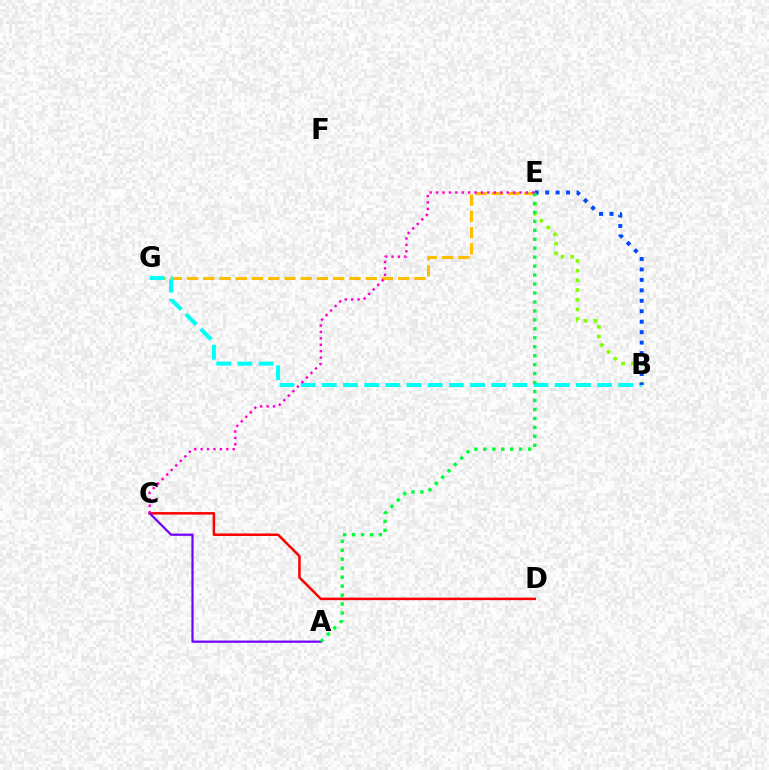{('E', 'G'): [{'color': '#ffbd00', 'line_style': 'dashed', 'thickness': 2.21}], ('B', 'G'): [{'color': '#00fff6', 'line_style': 'dashed', 'thickness': 2.88}], ('C', 'D'): [{'color': '#ff0000', 'line_style': 'solid', 'thickness': 1.8}], ('B', 'E'): [{'color': '#84ff00', 'line_style': 'dotted', 'thickness': 2.63}, {'color': '#004bff', 'line_style': 'dotted', 'thickness': 2.84}], ('A', 'C'): [{'color': '#7200ff', 'line_style': 'solid', 'thickness': 1.6}], ('A', 'E'): [{'color': '#00ff39', 'line_style': 'dotted', 'thickness': 2.43}], ('C', 'E'): [{'color': '#ff00cf', 'line_style': 'dotted', 'thickness': 1.74}]}